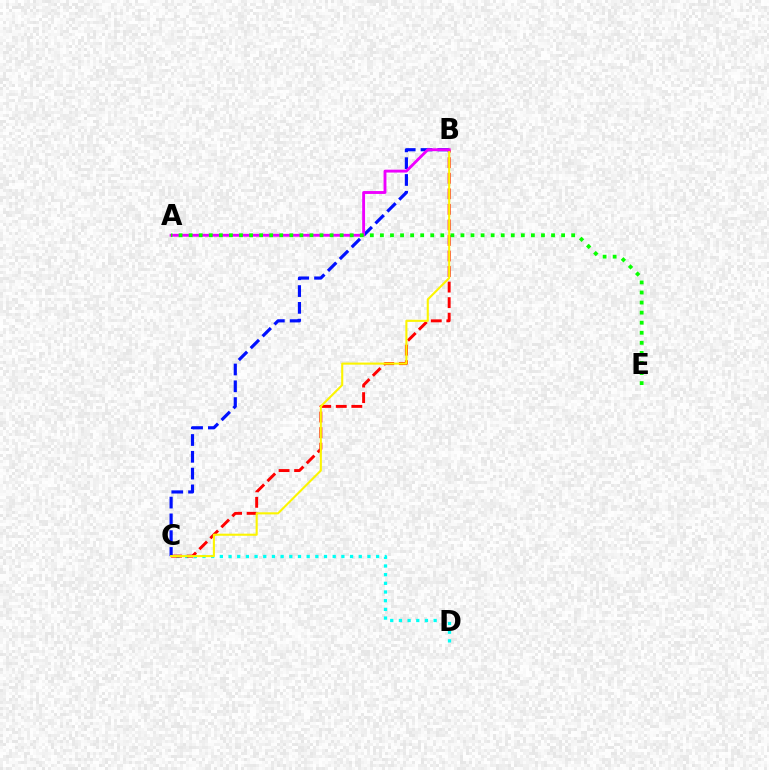{('C', 'D'): [{'color': '#00fff6', 'line_style': 'dotted', 'thickness': 2.36}], ('B', 'C'): [{'color': '#ff0000', 'line_style': 'dashed', 'thickness': 2.11}, {'color': '#0010ff', 'line_style': 'dashed', 'thickness': 2.28}, {'color': '#fcf500', 'line_style': 'solid', 'thickness': 1.51}], ('A', 'B'): [{'color': '#ee00ff', 'line_style': 'solid', 'thickness': 2.07}], ('A', 'E'): [{'color': '#08ff00', 'line_style': 'dotted', 'thickness': 2.73}]}